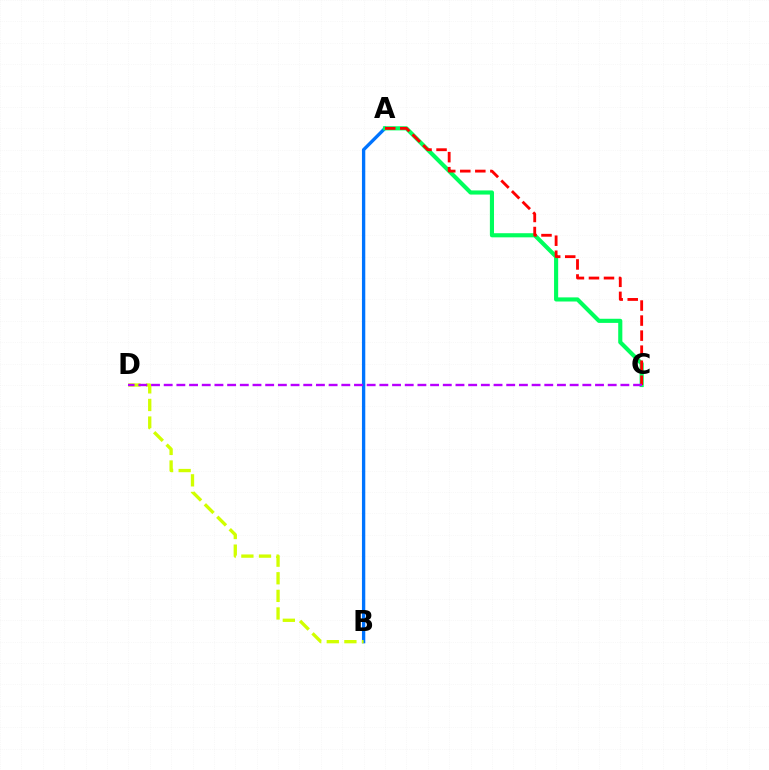{('A', 'B'): [{'color': '#0074ff', 'line_style': 'solid', 'thickness': 2.4}], ('A', 'C'): [{'color': '#00ff5c', 'line_style': 'solid', 'thickness': 2.97}, {'color': '#ff0000', 'line_style': 'dashed', 'thickness': 2.04}], ('B', 'D'): [{'color': '#d1ff00', 'line_style': 'dashed', 'thickness': 2.39}], ('C', 'D'): [{'color': '#b900ff', 'line_style': 'dashed', 'thickness': 1.72}]}